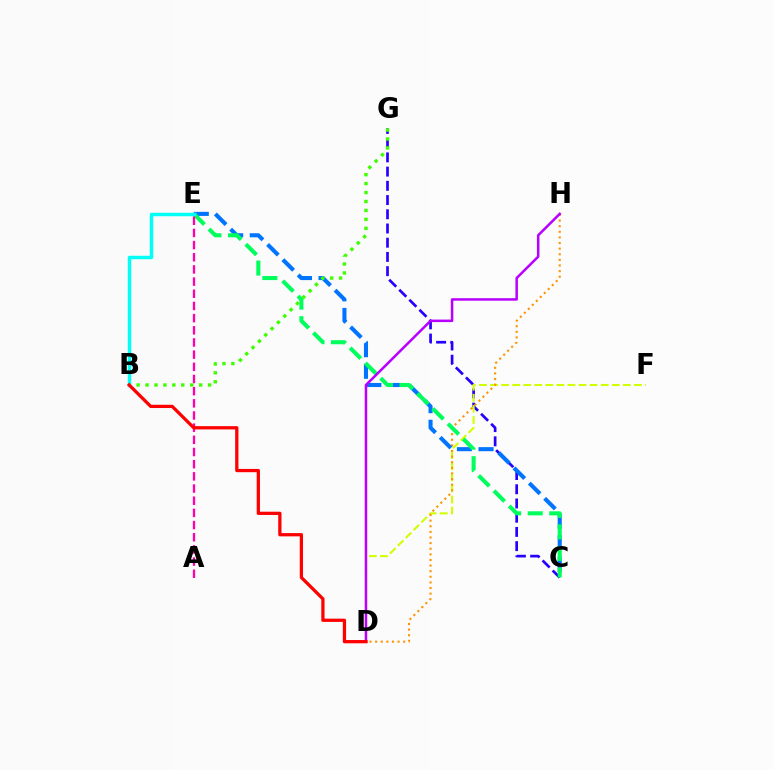{('C', 'G'): [{'color': '#2500ff', 'line_style': 'dashed', 'thickness': 1.93}], ('D', 'F'): [{'color': '#d1ff00', 'line_style': 'dashed', 'thickness': 1.5}], ('D', 'H'): [{'color': '#ff9400', 'line_style': 'dotted', 'thickness': 1.53}, {'color': '#b900ff', 'line_style': 'solid', 'thickness': 1.81}], ('C', 'E'): [{'color': '#0074ff', 'line_style': 'dashed', 'thickness': 2.93}, {'color': '#00ff5c', 'line_style': 'dashed', 'thickness': 2.92}], ('B', 'E'): [{'color': '#00fff6', 'line_style': 'solid', 'thickness': 2.5}], ('B', 'G'): [{'color': '#3dff00', 'line_style': 'dotted', 'thickness': 2.43}], ('A', 'E'): [{'color': '#ff00ac', 'line_style': 'dashed', 'thickness': 1.65}], ('B', 'D'): [{'color': '#ff0000', 'line_style': 'solid', 'thickness': 2.35}]}